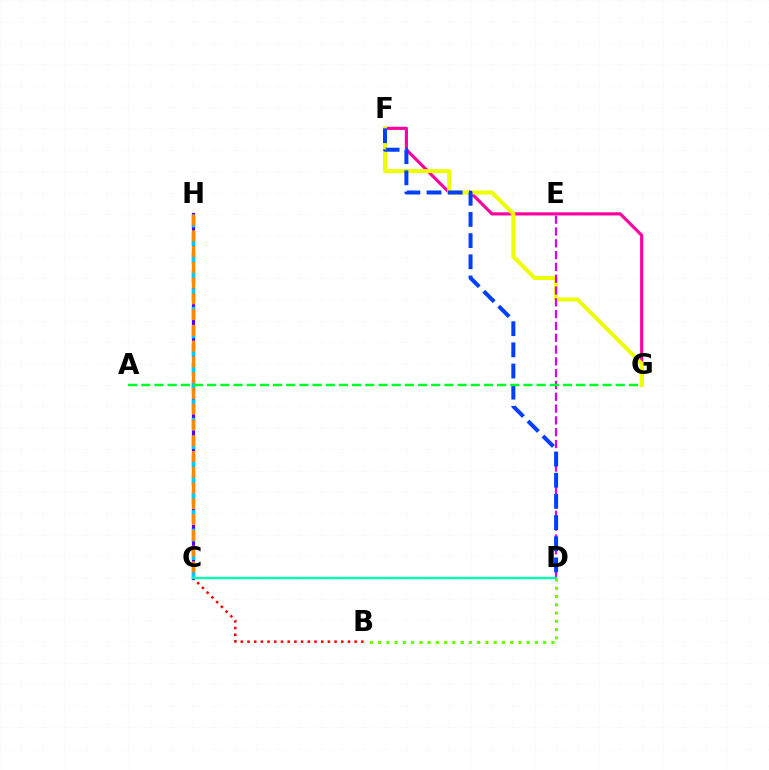{('F', 'G'): [{'color': '#ff00a0', 'line_style': 'solid', 'thickness': 2.25}, {'color': '#eeff00', 'line_style': 'solid', 'thickness': 2.87}], ('B', 'C'): [{'color': '#ff0000', 'line_style': 'dotted', 'thickness': 1.82}], ('C', 'H'): [{'color': '#4f00ff', 'line_style': 'solid', 'thickness': 2.29}, {'color': '#00c7ff', 'line_style': 'dashed', 'thickness': 2.51}, {'color': '#ff8800', 'line_style': 'dashed', 'thickness': 2.14}], ('D', 'E'): [{'color': '#d600ff', 'line_style': 'dashed', 'thickness': 1.6}], ('C', 'D'): [{'color': '#00ffaf', 'line_style': 'solid', 'thickness': 1.71}], ('D', 'F'): [{'color': '#003fff', 'line_style': 'dashed', 'thickness': 2.87}], ('B', 'D'): [{'color': '#66ff00', 'line_style': 'dotted', 'thickness': 2.24}], ('A', 'G'): [{'color': '#00ff27', 'line_style': 'dashed', 'thickness': 1.79}]}